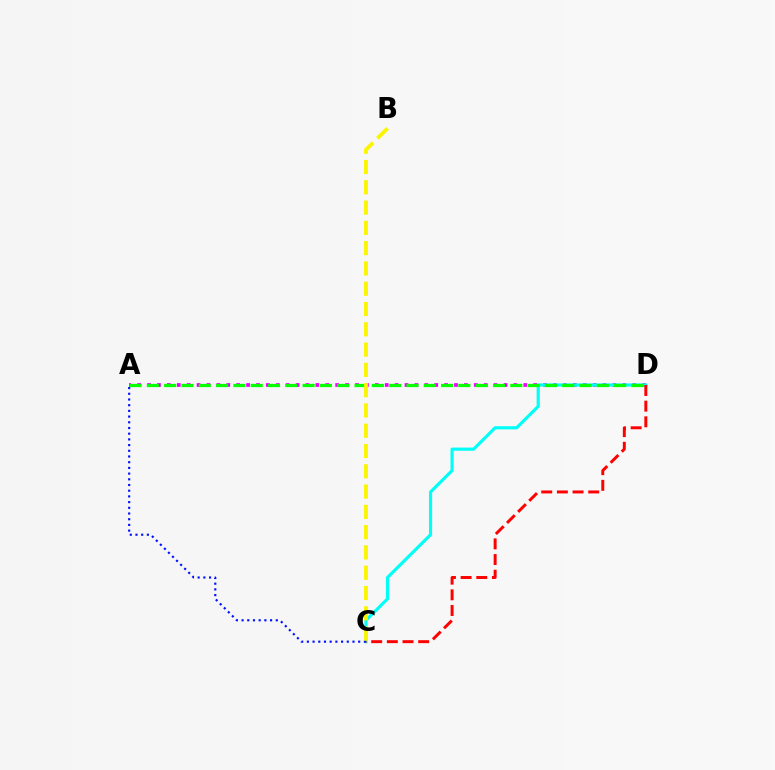{('A', 'D'): [{'color': '#ee00ff', 'line_style': 'dotted', 'thickness': 2.69}, {'color': '#08ff00', 'line_style': 'dashed', 'thickness': 2.35}], ('C', 'D'): [{'color': '#00fff6', 'line_style': 'solid', 'thickness': 2.27}, {'color': '#ff0000', 'line_style': 'dashed', 'thickness': 2.13}], ('A', 'C'): [{'color': '#0010ff', 'line_style': 'dotted', 'thickness': 1.55}], ('B', 'C'): [{'color': '#fcf500', 'line_style': 'dashed', 'thickness': 2.76}]}